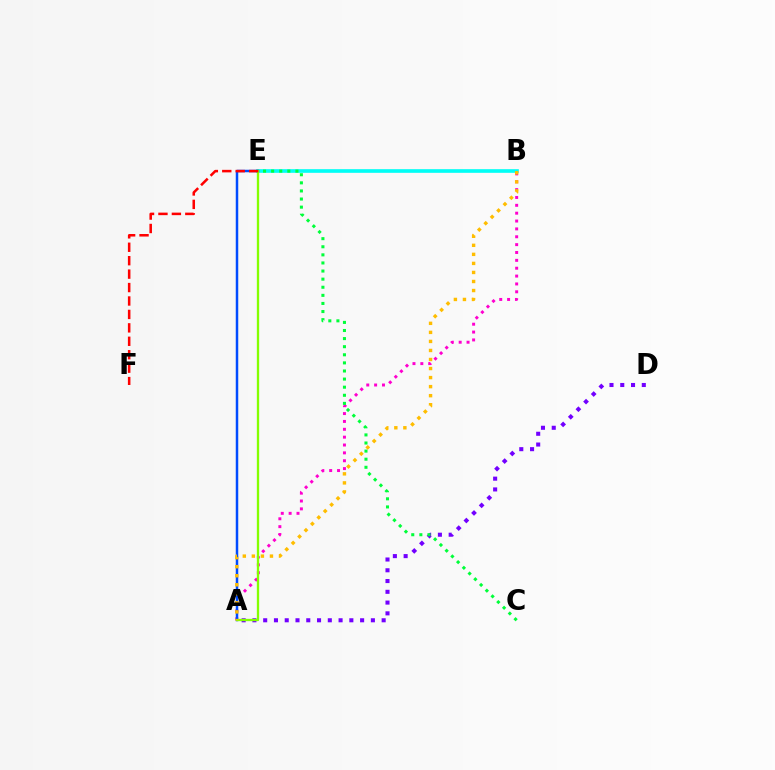{('B', 'E'): [{'color': '#00fff6', 'line_style': 'solid', 'thickness': 2.62}], ('A', 'B'): [{'color': '#ff00cf', 'line_style': 'dotted', 'thickness': 2.14}, {'color': '#ffbd00', 'line_style': 'dotted', 'thickness': 2.46}], ('A', 'D'): [{'color': '#7200ff', 'line_style': 'dotted', 'thickness': 2.93}], ('A', 'E'): [{'color': '#004bff', 'line_style': 'solid', 'thickness': 1.79}, {'color': '#84ff00', 'line_style': 'solid', 'thickness': 1.68}], ('C', 'E'): [{'color': '#00ff39', 'line_style': 'dotted', 'thickness': 2.2}], ('E', 'F'): [{'color': '#ff0000', 'line_style': 'dashed', 'thickness': 1.82}]}